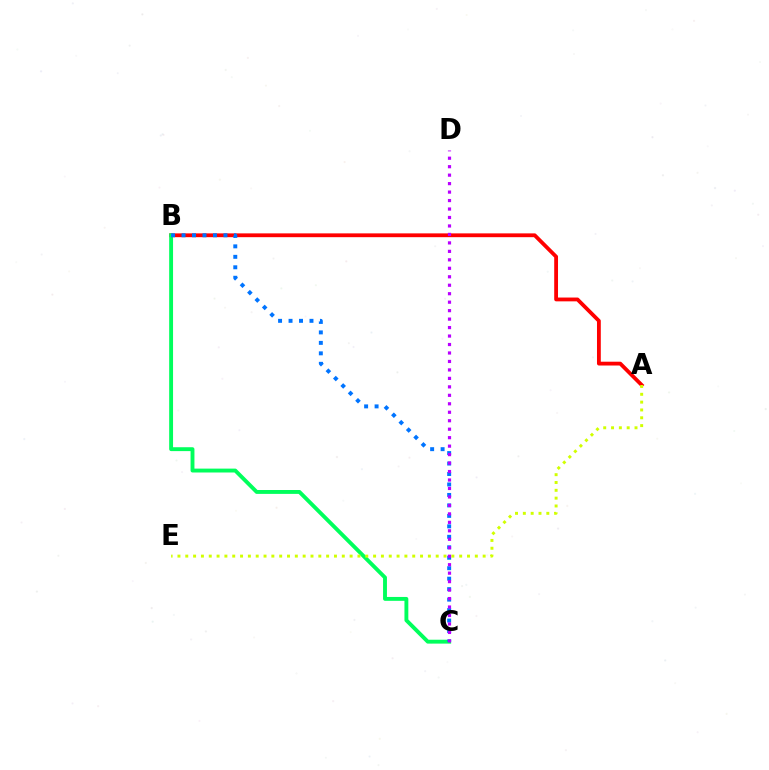{('A', 'B'): [{'color': '#ff0000', 'line_style': 'solid', 'thickness': 2.74}], ('B', 'C'): [{'color': '#00ff5c', 'line_style': 'solid', 'thickness': 2.79}, {'color': '#0074ff', 'line_style': 'dotted', 'thickness': 2.84}], ('C', 'D'): [{'color': '#b900ff', 'line_style': 'dotted', 'thickness': 2.3}], ('A', 'E'): [{'color': '#d1ff00', 'line_style': 'dotted', 'thickness': 2.13}]}